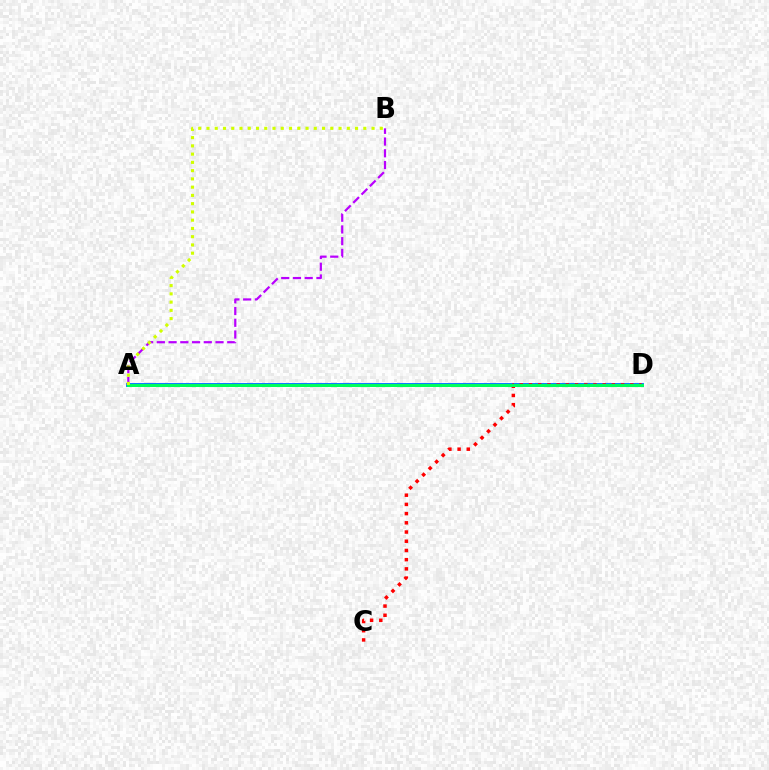{('A', 'D'): [{'color': '#0074ff', 'line_style': 'solid', 'thickness': 2.78}, {'color': '#00ff5c', 'line_style': 'solid', 'thickness': 2.14}], ('C', 'D'): [{'color': '#ff0000', 'line_style': 'dotted', 'thickness': 2.5}], ('A', 'B'): [{'color': '#b900ff', 'line_style': 'dashed', 'thickness': 1.59}, {'color': '#d1ff00', 'line_style': 'dotted', 'thickness': 2.24}]}